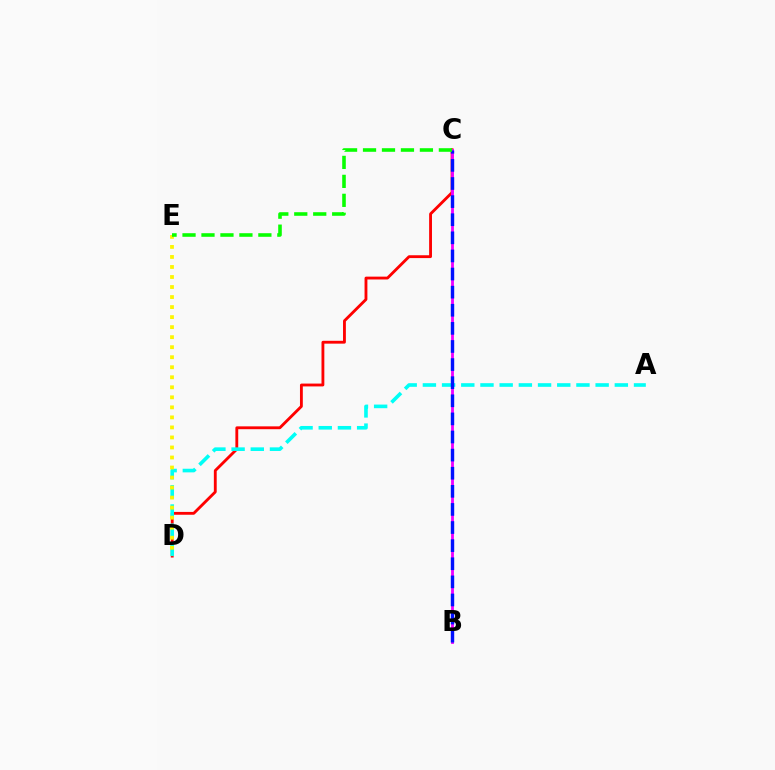{('C', 'D'): [{'color': '#ff0000', 'line_style': 'solid', 'thickness': 2.05}], ('B', 'C'): [{'color': '#ee00ff', 'line_style': 'solid', 'thickness': 2.04}, {'color': '#0010ff', 'line_style': 'dashed', 'thickness': 2.46}], ('A', 'D'): [{'color': '#00fff6', 'line_style': 'dashed', 'thickness': 2.61}], ('D', 'E'): [{'color': '#fcf500', 'line_style': 'dotted', 'thickness': 2.72}], ('C', 'E'): [{'color': '#08ff00', 'line_style': 'dashed', 'thickness': 2.58}]}